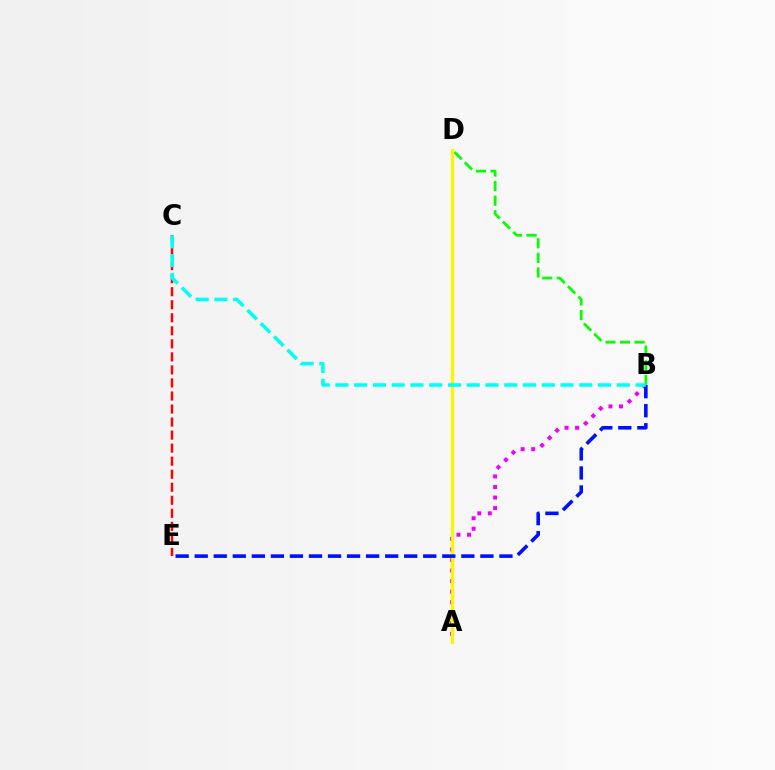{('C', 'E'): [{'color': '#ff0000', 'line_style': 'dashed', 'thickness': 1.77}], ('B', 'D'): [{'color': '#08ff00', 'line_style': 'dashed', 'thickness': 1.98}], ('A', 'B'): [{'color': '#ee00ff', 'line_style': 'dotted', 'thickness': 2.87}], ('A', 'D'): [{'color': '#fcf500', 'line_style': 'solid', 'thickness': 2.33}], ('B', 'E'): [{'color': '#0010ff', 'line_style': 'dashed', 'thickness': 2.59}], ('B', 'C'): [{'color': '#00fff6', 'line_style': 'dashed', 'thickness': 2.55}]}